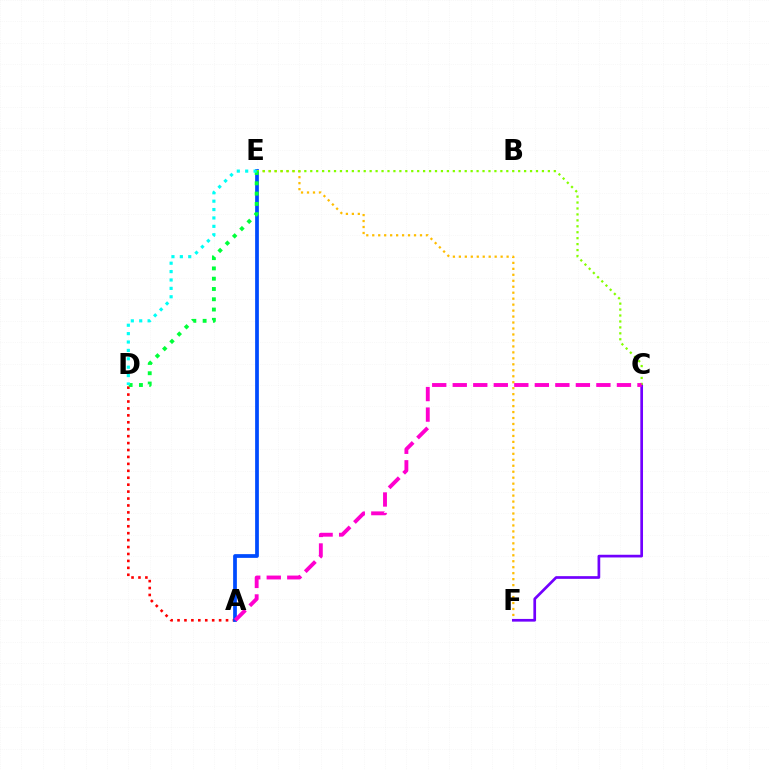{('E', 'F'): [{'color': '#ffbd00', 'line_style': 'dotted', 'thickness': 1.62}], ('C', 'F'): [{'color': '#7200ff', 'line_style': 'solid', 'thickness': 1.94}], ('A', 'D'): [{'color': '#ff0000', 'line_style': 'dotted', 'thickness': 1.88}], ('A', 'E'): [{'color': '#004bff', 'line_style': 'solid', 'thickness': 2.69}], ('C', 'E'): [{'color': '#84ff00', 'line_style': 'dotted', 'thickness': 1.61}], ('D', 'E'): [{'color': '#00ff39', 'line_style': 'dotted', 'thickness': 2.79}, {'color': '#00fff6', 'line_style': 'dotted', 'thickness': 2.28}], ('A', 'C'): [{'color': '#ff00cf', 'line_style': 'dashed', 'thickness': 2.79}]}